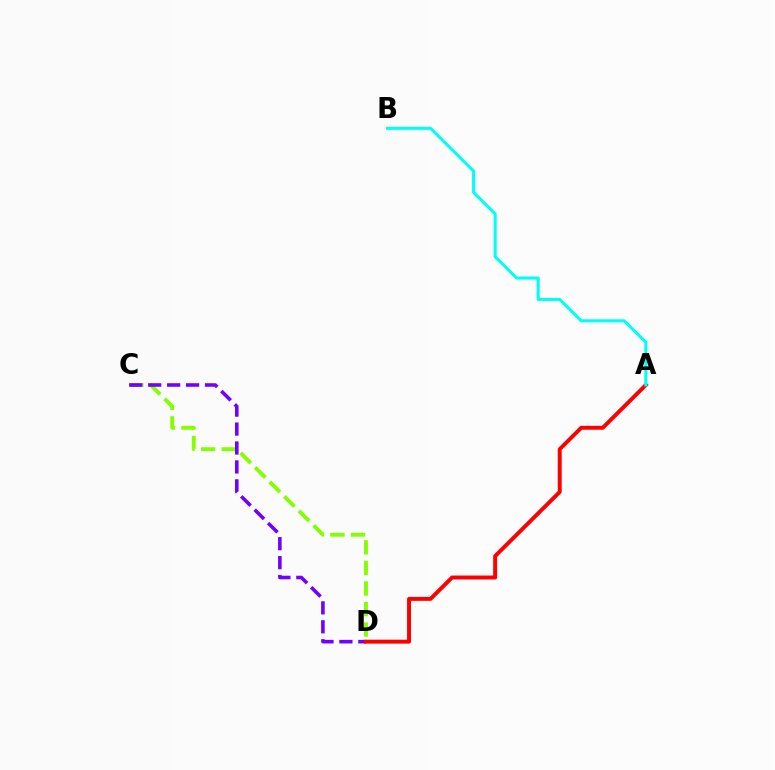{('C', 'D'): [{'color': '#84ff00', 'line_style': 'dashed', 'thickness': 2.79}, {'color': '#7200ff', 'line_style': 'dashed', 'thickness': 2.57}], ('A', 'D'): [{'color': '#ff0000', 'line_style': 'solid', 'thickness': 2.84}], ('A', 'B'): [{'color': '#00fff6', 'line_style': 'solid', 'thickness': 2.2}]}